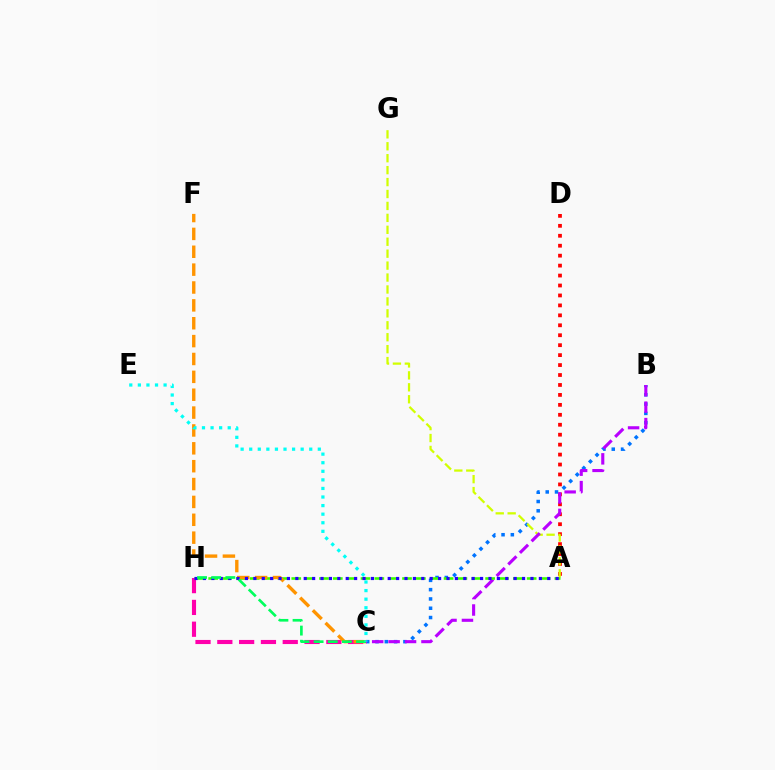{('A', 'D'): [{'color': '#ff0000', 'line_style': 'dotted', 'thickness': 2.7}], ('B', 'C'): [{'color': '#0074ff', 'line_style': 'dotted', 'thickness': 2.53}, {'color': '#b900ff', 'line_style': 'dashed', 'thickness': 2.23}], ('C', 'H'): [{'color': '#ff00ac', 'line_style': 'dashed', 'thickness': 2.96}, {'color': '#00ff5c', 'line_style': 'dashed', 'thickness': 1.92}], ('A', 'G'): [{'color': '#d1ff00', 'line_style': 'dashed', 'thickness': 1.62}], ('A', 'H'): [{'color': '#3dff00', 'line_style': 'dashed', 'thickness': 1.88}, {'color': '#2500ff', 'line_style': 'dotted', 'thickness': 2.28}], ('C', 'F'): [{'color': '#ff9400', 'line_style': 'dashed', 'thickness': 2.43}], ('C', 'E'): [{'color': '#00fff6', 'line_style': 'dotted', 'thickness': 2.33}]}